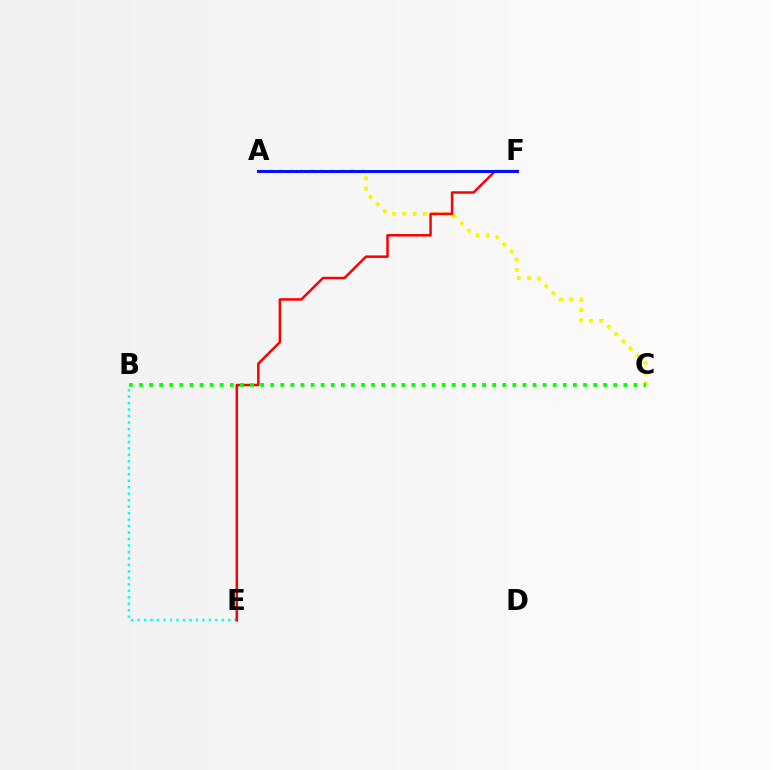{('B', 'E'): [{'color': '#00fff6', 'line_style': 'dotted', 'thickness': 1.76}], ('A', 'C'): [{'color': '#fcf500', 'line_style': 'dotted', 'thickness': 2.78}], ('E', 'F'): [{'color': '#ff0000', 'line_style': 'solid', 'thickness': 1.81}], ('B', 'C'): [{'color': '#08ff00', 'line_style': 'dotted', 'thickness': 2.74}], ('A', 'F'): [{'color': '#ee00ff', 'line_style': 'dashed', 'thickness': 1.99}, {'color': '#0010ff', 'line_style': 'solid', 'thickness': 2.15}]}